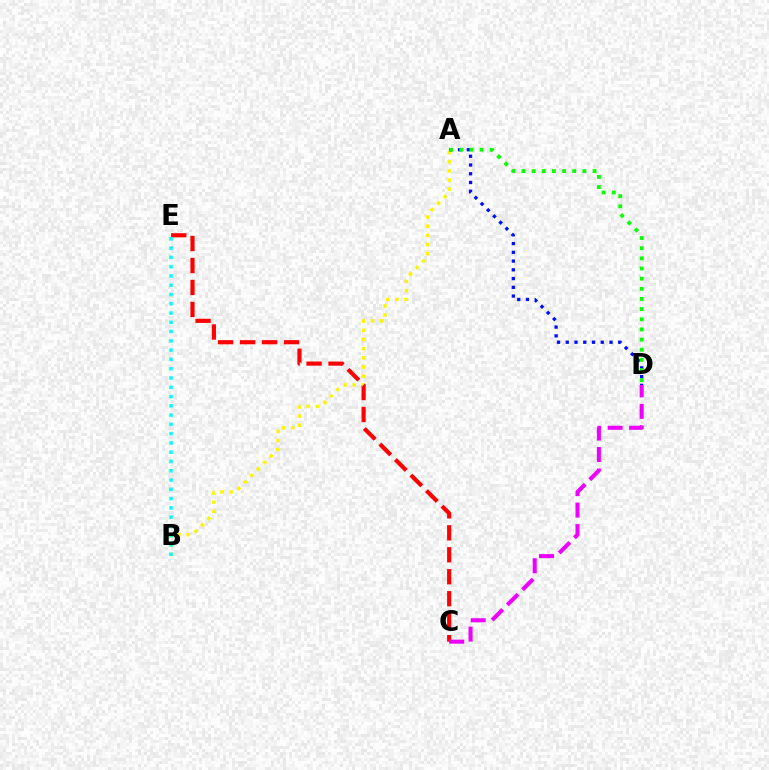{('A', 'B'): [{'color': '#fcf500', 'line_style': 'dotted', 'thickness': 2.49}], ('C', 'E'): [{'color': '#ff0000', 'line_style': 'dashed', 'thickness': 2.98}], ('C', 'D'): [{'color': '#ee00ff', 'line_style': 'dashed', 'thickness': 2.92}], ('B', 'E'): [{'color': '#00fff6', 'line_style': 'dotted', 'thickness': 2.52}], ('A', 'D'): [{'color': '#0010ff', 'line_style': 'dotted', 'thickness': 2.38}, {'color': '#08ff00', 'line_style': 'dotted', 'thickness': 2.76}]}